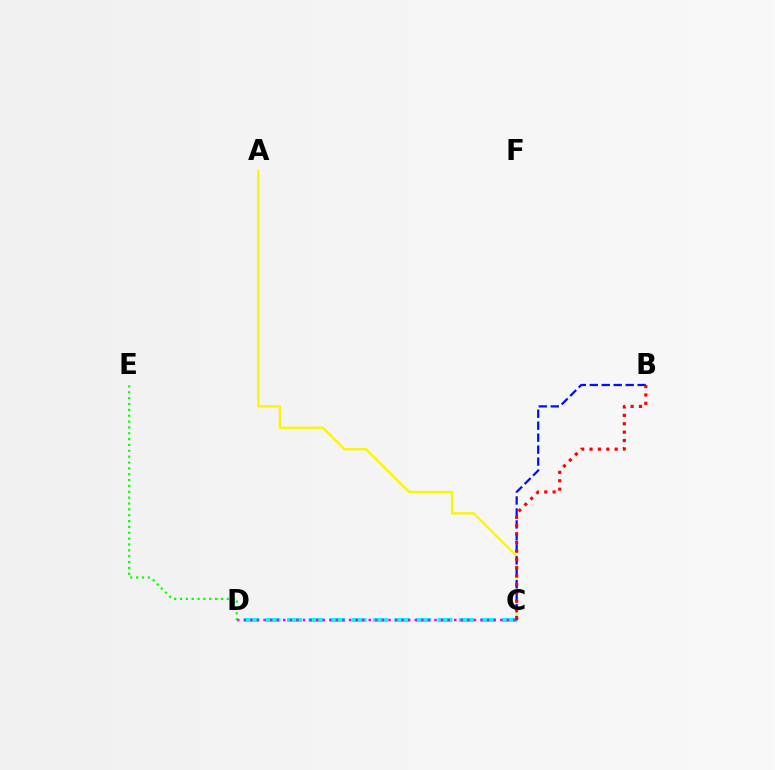{('A', 'C'): [{'color': '#fcf500', 'line_style': 'solid', 'thickness': 1.65}], ('C', 'D'): [{'color': '#00fff6', 'line_style': 'dashed', 'thickness': 2.92}, {'color': '#ee00ff', 'line_style': 'dotted', 'thickness': 1.79}], ('B', 'C'): [{'color': '#0010ff', 'line_style': 'dashed', 'thickness': 1.63}, {'color': '#ff0000', 'line_style': 'dotted', 'thickness': 2.28}], ('D', 'E'): [{'color': '#08ff00', 'line_style': 'dotted', 'thickness': 1.59}]}